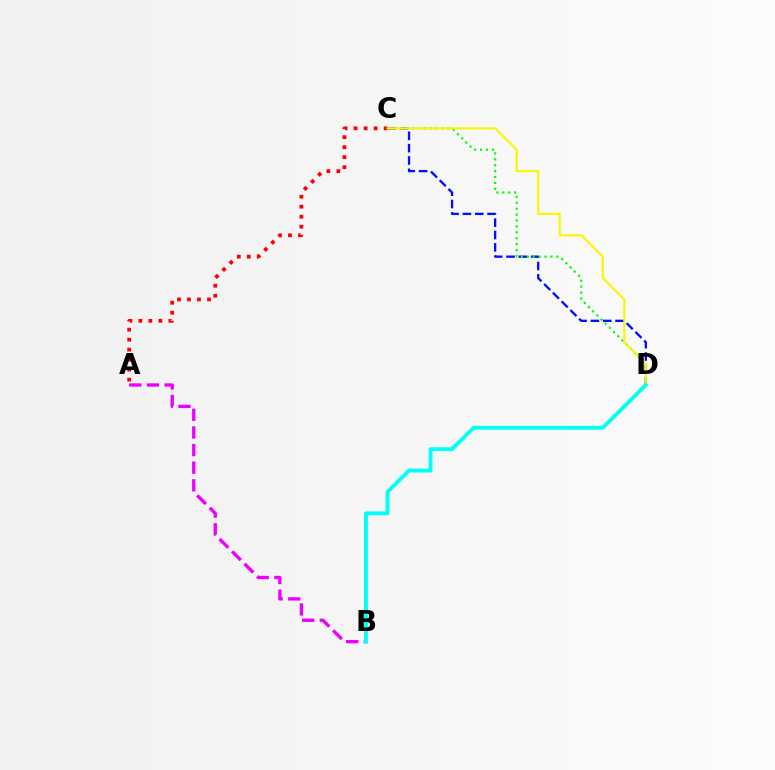{('A', 'B'): [{'color': '#ee00ff', 'line_style': 'dashed', 'thickness': 2.4}], ('C', 'D'): [{'color': '#0010ff', 'line_style': 'dashed', 'thickness': 1.68}, {'color': '#08ff00', 'line_style': 'dotted', 'thickness': 1.61}, {'color': '#fcf500', 'line_style': 'solid', 'thickness': 1.55}], ('A', 'C'): [{'color': '#ff0000', 'line_style': 'dotted', 'thickness': 2.72}], ('B', 'D'): [{'color': '#00fff6', 'line_style': 'solid', 'thickness': 2.78}]}